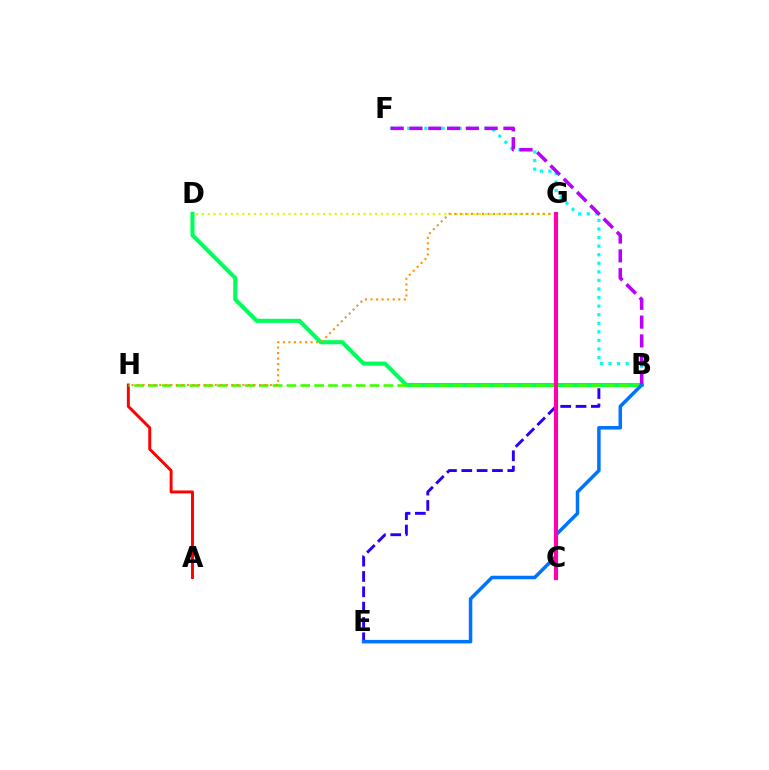{('D', 'G'): [{'color': '#d1ff00', 'line_style': 'dotted', 'thickness': 1.57}], ('B', 'E'): [{'color': '#2500ff', 'line_style': 'dashed', 'thickness': 2.08}, {'color': '#0074ff', 'line_style': 'solid', 'thickness': 2.53}], ('B', 'D'): [{'color': '#00ff5c', 'line_style': 'solid', 'thickness': 2.96}], ('B', 'F'): [{'color': '#00fff6', 'line_style': 'dotted', 'thickness': 2.33}, {'color': '#b900ff', 'line_style': 'dashed', 'thickness': 2.55}], ('A', 'H'): [{'color': '#ff0000', 'line_style': 'solid', 'thickness': 2.12}], ('B', 'H'): [{'color': '#3dff00', 'line_style': 'dashed', 'thickness': 1.88}], ('G', 'H'): [{'color': '#ff9400', 'line_style': 'dotted', 'thickness': 1.51}], ('C', 'G'): [{'color': '#ff00ac', 'line_style': 'solid', 'thickness': 2.97}]}